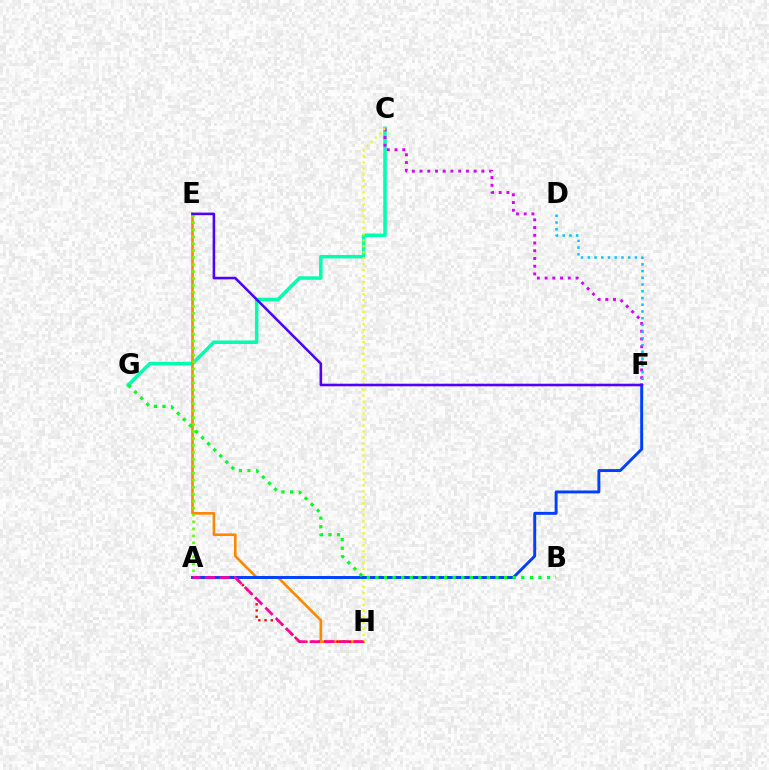{('C', 'G'): [{'color': '#00ffaf', 'line_style': 'solid', 'thickness': 2.52}], ('E', 'H'): [{'color': '#ff8800', 'line_style': 'solid', 'thickness': 1.91}], ('C', 'F'): [{'color': '#d600ff', 'line_style': 'dotted', 'thickness': 2.1}], ('A', 'H'): [{'color': '#ff0000', 'line_style': 'dotted', 'thickness': 1.69}, {'color': '#ff00a0', 'line_style': 'dashed', 'thickness': 1.98}], ('C', 'H'): [{'color': '#eeff00', 'line_style': 'dotted', 'thickness': 1.62}], ('A', 'E'): [{'color': '#66ff00', 'line_style': 'dotted', 'thickness': 1.89}], ('A', 'F'): [{'color': '#003fff', 'line_style': 'solid', 'thickness': 2.11}], ('D', 'F'): [{'color': '#00c7ff', 'line_style': 'dotted', 'thickness': 1.83}], ('E', 'F'): [{'color': '#4f00ff', 'line_style': 'solid', 'thickness': 1.85}], ('B', 'G'): [{'color': '#00ff27', 'line_style': 'dotted', 'thickness': 2.33}]}